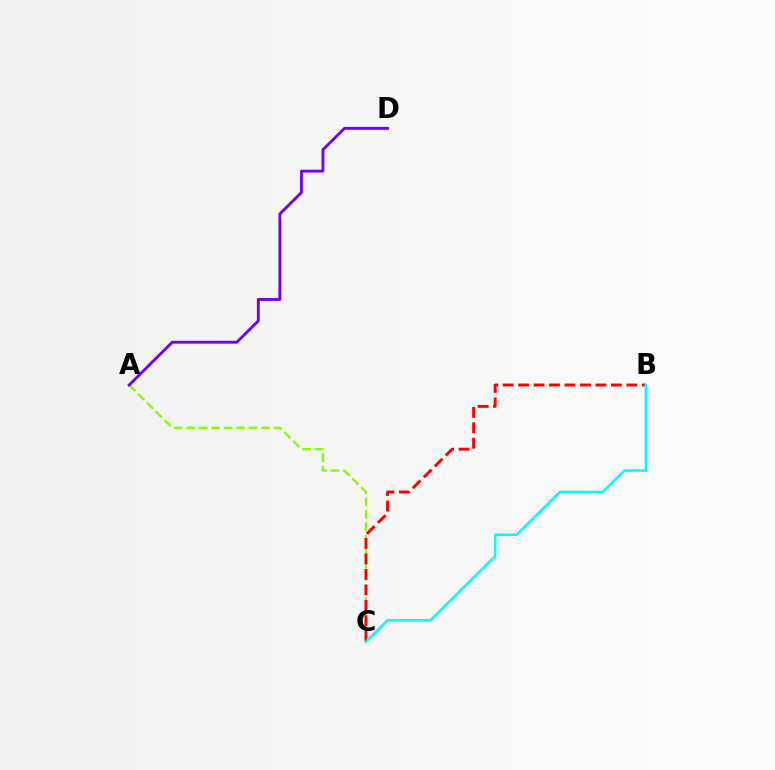{('A', 'C'): [{'color': '#84ff00', 'line_style': 'dashed', 'thickness': 1.69}], ('B', 'C'): [{'color': '#ff0000', 'line_style': 'dashed', 'thickness': 2.1}, {'color': '#00fff6', 'line_style': 'solid', 'thickness': 1.83}], ('A', 'D'): [{'color': '#7200ff', 'line_style': 'solid', 'thickness': 2.07}]}